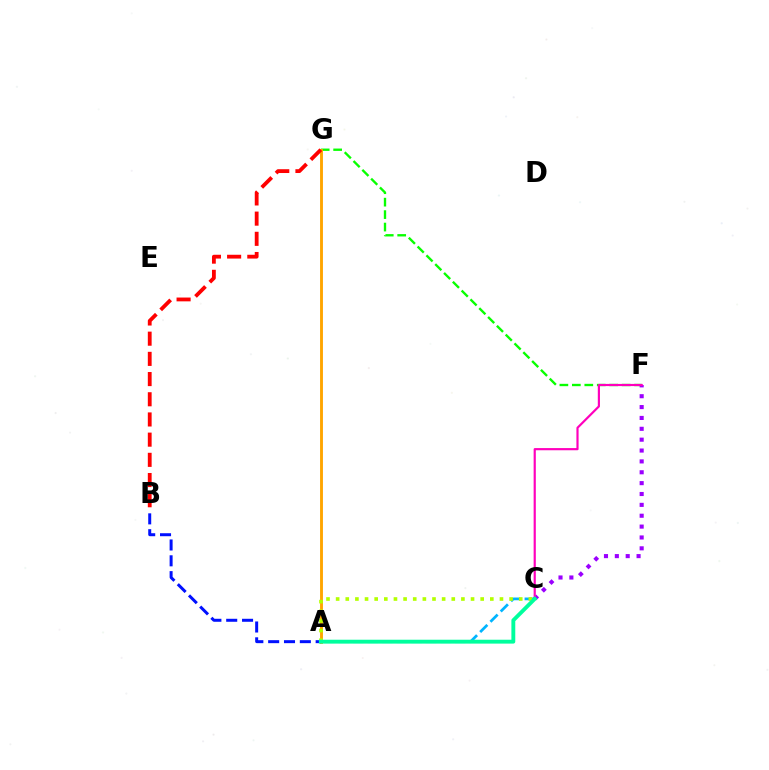{('F', 'G'): [{'color': '#08ff00', 'line_style': 'dashed', 'thickness': 1.69}], ('A', 'G'): [{'color': '#ffa500', 'line_style': 'solid', 'thickness': 2.08}], ('A', 'C'): [{'color': '#00b5ff', 'line_style': 'dashed', 'thickness': 1.97}, {'color': '#b3ff00', 'line_style': 'dotted', 'thickness': 2.62}, {'color': '#00ff9d', 'line_style': 'solid', 'thickness': 2.8}], ('C', 'F'): [{'color': '#9b00ff', 'line_style': 'dotted', 'thickness': 2.95}, {'color': '#ff00bd', 'line_style': 'solid', 'thickness': 1.57}], ('A', 'B'): [{'color': '#0010ff', 'line_style': 'dashed', 'thickness': 2.15}], ('B', 'G'): [{'color': '#ff0000', 'line_style': 'dashed', 'thickness': 2.74}]}